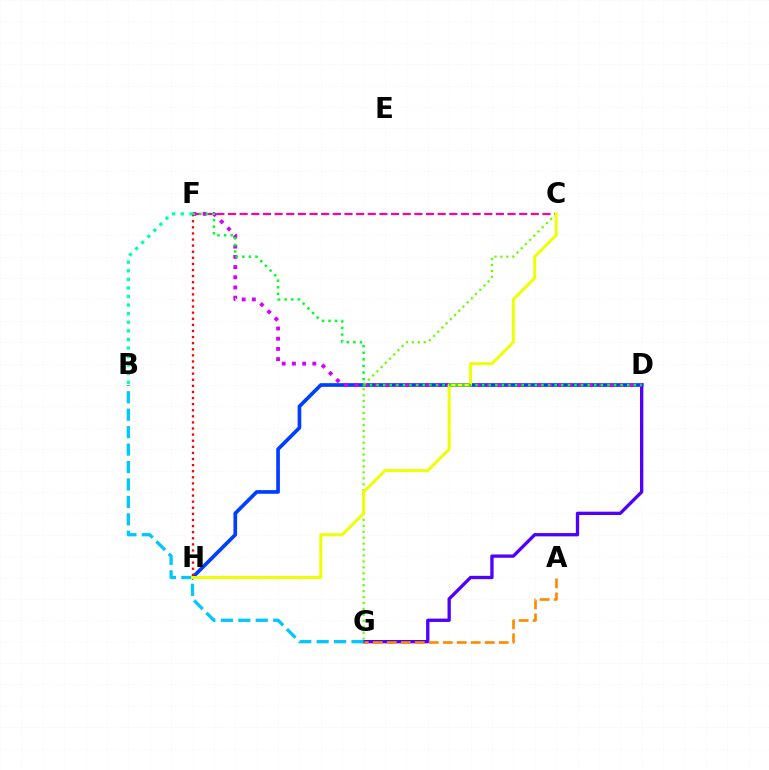{('C', 'F'): [{'color': '#ff00a0', 'line_style': 'dashed', 'thickness': 1.58}], ('D', 'G'): [{'color': '#4f00ff', 'line_style': 'solid', 'thickness': 2.38}], ('D', 'H'): [{'color': '#003fff', 'line_style': 'solid', 'thickness': 2.65}], ('B', 'G'): [{'color': '#00c7ff', 'line_style': 'dashed', 'thickness': 2.37}], ('D', 'F'): [{'color': '#d600ff', 'line_style': 'dotted', 'thickness': 2.77}, {'color': '#00ff27', 'line_style': 'dotted', 'thickness': 1.79}], ('C', 'G'): [{'color': '#66ff00', 'line_style': 'dotted', 'thickness': 1.61}], ('C', 'H'): [{'color': '#eeff00', 'line_style': 'solid', 'thickness': 2.14}], ('A', 'G'): [{'color': '#ff8800', 'line_style': 'dashed', 'thickness': 1.9}], ('F', 'H'): [{'color': '#ff0000', 'line_style': 'dotted', 'thickness': 1.66}], ('B', 'F'): [{'color': '#00ffaf', 'line_style': 'dotted', 'thickness': 2.33}]}